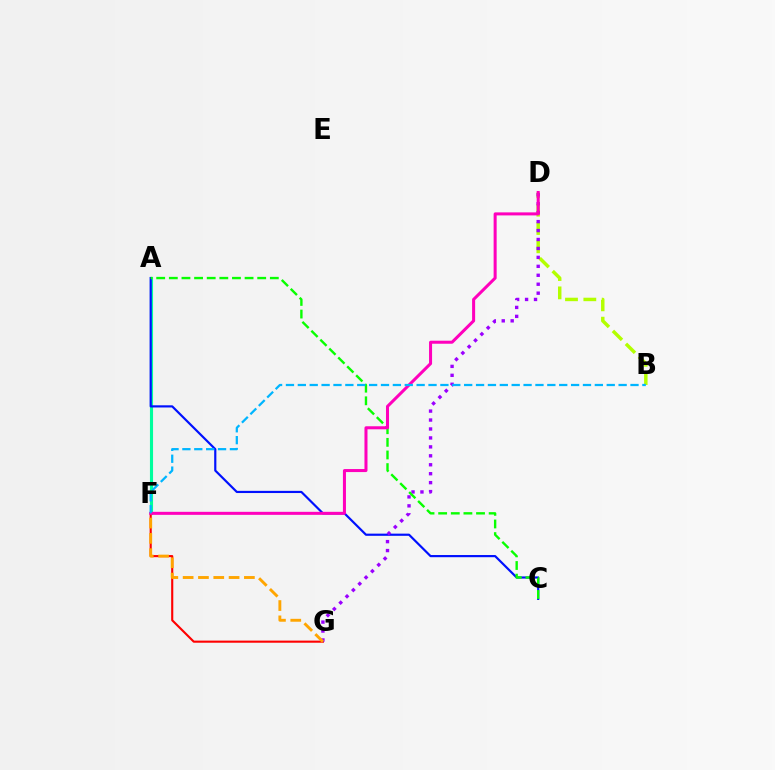{('B', 'D'): [{'color': '#b3ff00', 'line_style': 'dashed', 'thickness': 2.49}], ('A', 'F'): [{'color': '#00ff9d', 'line_style': 'solid', 'thickness': 2.24}], ('A', 'C'): [{'color': '#0010ff', 'line_style': 'solid', 'thickness': 1.57}, {'color': '#08ff00', 'line_style': 'dashed', 'thickness': 1.72}], ('F', 'G'): [{'color': '#ff0000', 'line_style': 'solid', 'thickness': 1.52}, {'color': '#ffa500', 'line_style': 'dashed', 'thickness': 2.08}], ('D', 'G'): [{'color': '#9b00ff', 'line_style': 'dotted', 'thickness': 2.43}], ('D', 'F'): [{'color': '#ff00bd', 'line_style': 'solid', 'thickness': 2.18}], ('B', 'F'): [{'color': '#00b5ff', 'line_style': 'dashed', 'thickness': 1.61}]}